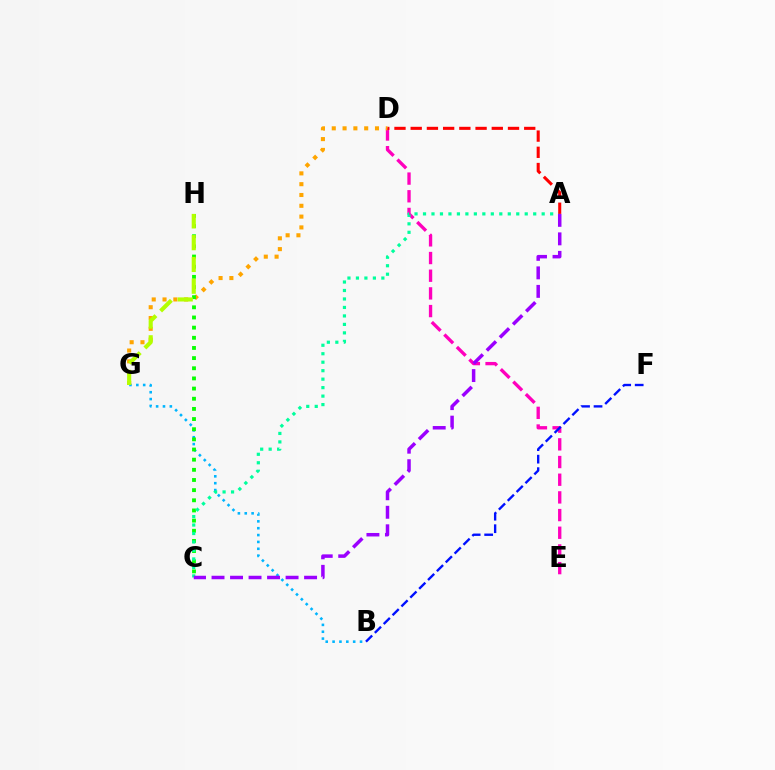{('B', 'G'): [{'color': '#00b5ff', 'line_style': 'dotted', 'thickness': 1.86}], ('D', 'E'): [{'color': '#ff00bd', 'line_style': 'dashed', 'thickness': 2.4}], ('D', 'G'): [{'color': '#ffa500', 'line_style': 'dotted', 'thickness': 2.94}], ('C', 'H'): [{'color': '#08ff00', 'line_style': 'dotted', 'thickness': 2.76}], ('G', 'H'): [{'color': '#b3ff00', 'line_style': 'dashed', 'thickness': 2.96}], ('A', 'C'): [{'color': '#00ff9d', 'line_style': 'dotted', 'thickness': 2.3}, {'color': '#9b00ff', 'line_style': 'dashed', 'thickness': 2.51}], ('A', 'D'): [{'color': '#ff0000', 'line_style': 'dashed', 'thickness': 2.2}], ('B', 'F'): [{'color': '#0010ff', 'line_style': 'dashed', 'thickness': 1.7}]}